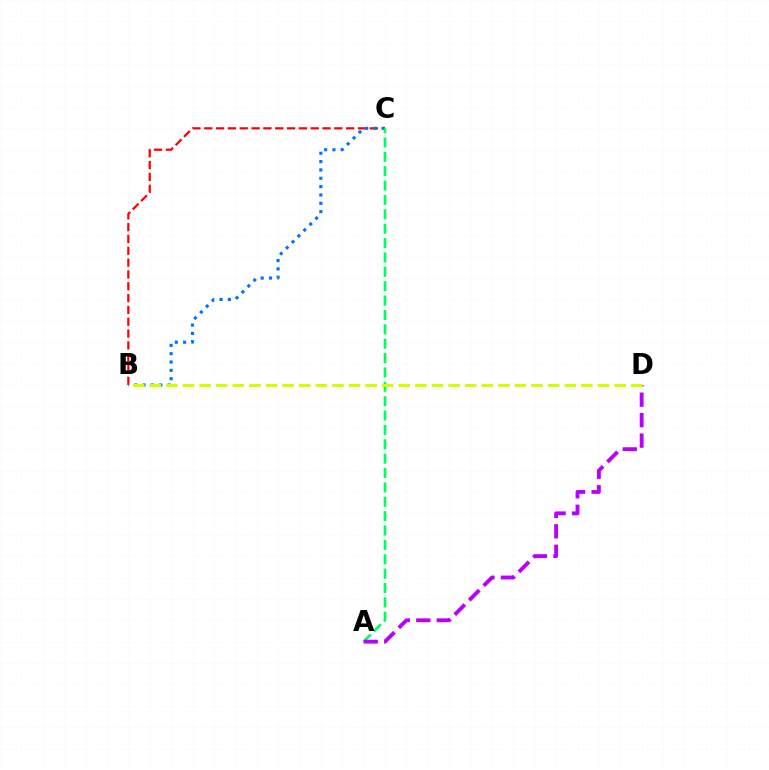{('B', 'C'): [{'color': '#ff0000', 'line_style': 'dashed', 'thickness': 1.61}, {'color': '#0074ff', 'line_style': 'dotted', 'thickness': 2.26}], ('A', 'C'): [{'color': '#00ff5c', 'line_style': 'dashed', 'thickness': 1.95}], ('A', 'D'): [{'color': '#b900ff', 'line_style': 'dashed', 'thickness': 2.78}], ('B', 'D'): [{'color': '#d1ff00', 'line_style': 'dashed', 'thickness': 2.25}]}